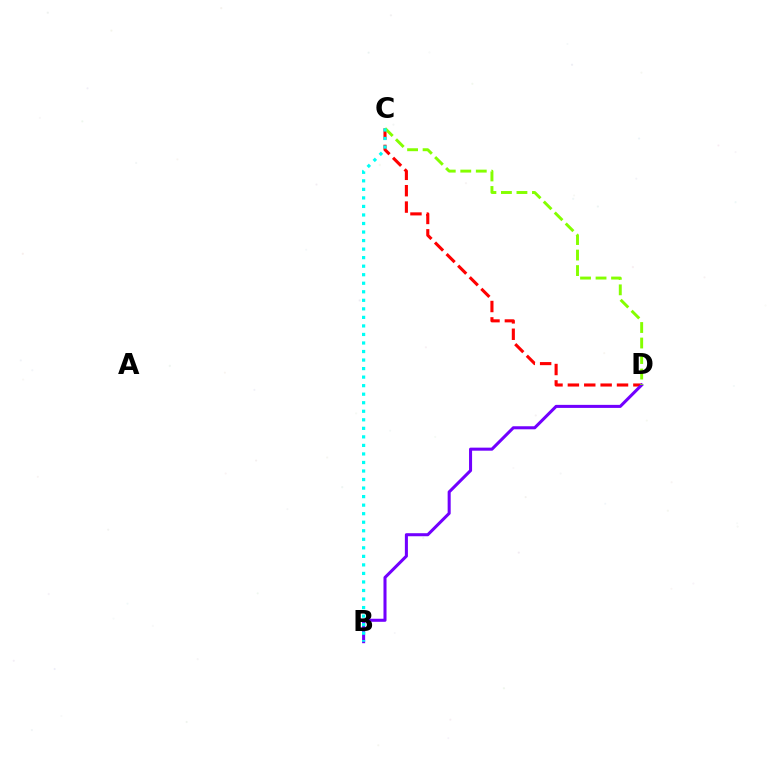{('C', 'D'): [{'color': '#ff0000', 'line_style': 'dashed', 'thickness': 2.22}, {'color': '#84ff00', 'line_style': 'dashed', 'thickness': 2.11}], ('B', 'D'): [{'color': '#7200ff', 'line_style': 'solid', 'thickness': 2.19}], ('B', 'C'): [{'color': '#00fff6', 'line_style': 'dotted', 'thickness': 2.32}]}